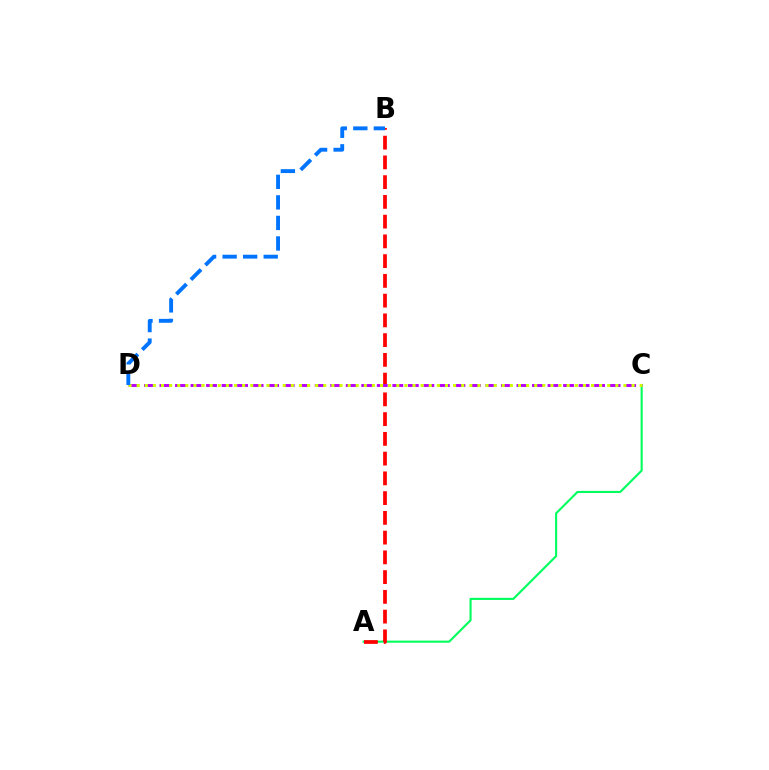{('A', 'C'): [{'color': '#00ff5c', 'line_style': 'solid', 'thickness': 1.51}], ('A', 'B'): [{'color': '#ff0000', 'line_style': 'dashed', 'thickness': 2.68}], ('C', 'D'): [{'color': '#b900ff', 'line_style': 'dashed', 'thickness': 2.11}, {'color': '#d1ff00', 'line_style': 'dotted', 'thickness': 2.2}], ('B', 'D'): [{'color': '#0074ff', 'line_style': 'dashed', 'thickness': 2.79}]}